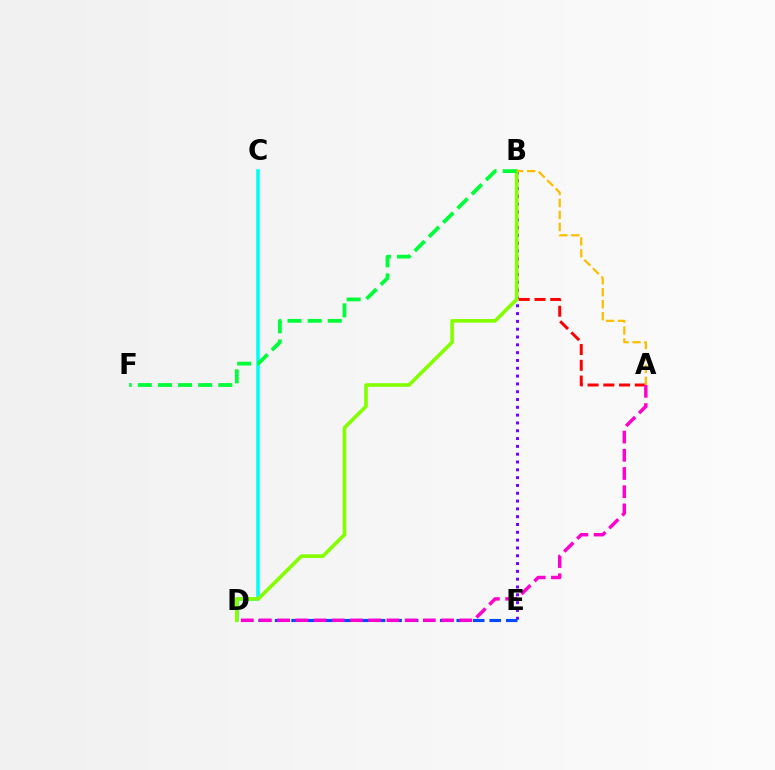{('C', 'D'): [{'color': '#00fff6', 'line_style': 'solid', 'thickness': 2.56}], ('B', 'E'): [{'color': '#7200ff', 'line_style': 'dotted', 'thickness': 2.12}], ('A', 'B'): [{'color': '#ff0000', 'line_style': 'dashed', 'thickness': 2.14}, {'color': '#ffbd00', 'line_style': 'dashed', 'thickness': 1.63}], ('B', 'D'): [{'color': '#84ff00', 'line_style': 'solid', 'thickness': 2.61}], ('D', 'E'): [{'color': '#004bff', 'line_style': 'dashed', 'thickness': 2.24}], ('A', 'D'): [{'color': '#ff00cf', 'line_style': 'dashed', 'thickness': 2.47}], ('B', 'F'): [{'color': '#00ff39', 'line_style': 'dashed', 'thickness': 2.73}]}